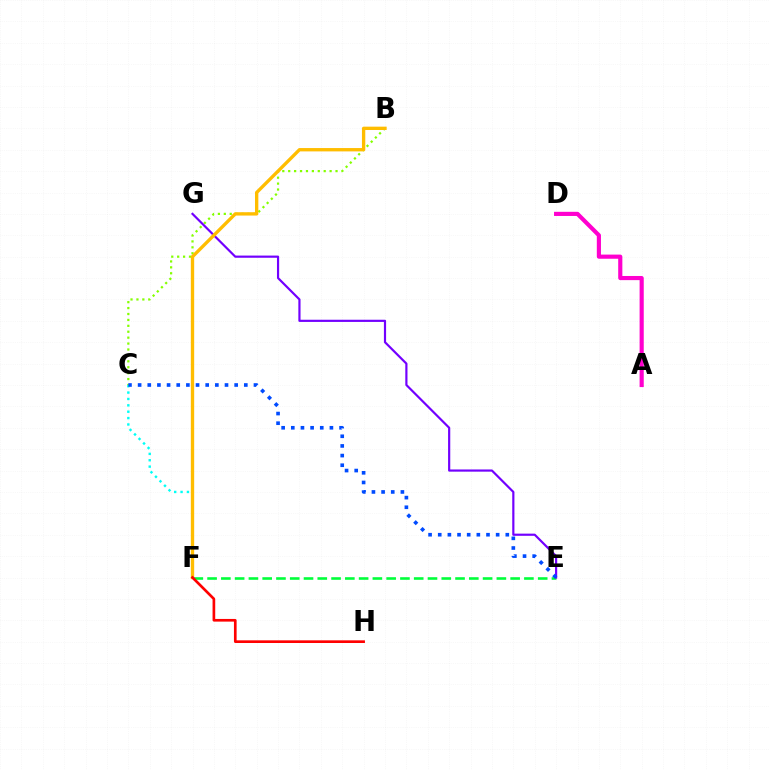{('E', 'F'): [{'color': '#00ff39', 'line_style': 'dashed', 'thickness': 1.87}], ('A', 'D'): [{'color': '#ff00cf', 'line_style': 'solid', 'thickness': 2.99}], ('B', 'C'): [{'color': '#84ff00', 'line_style': 'dotted', 'thickness': 1.61}], ('E', 'G'): [{'color': '#7200ff', 'line_style': 'solid', 'thickness': 1.57}], ('C', 'F'): [{'color': '#00fff6', 'line_style': 'dotted', 'thickness': 1.73}], ('C', 'E'): [{'color': '#004bff', 'line_style': 'dotted', 'thickness': 2.62}], ('B', 'F'): [{'color': '#ffbd00', 'line_style': 'solid', 'thickness': 2.41}], ('F', 'H'): [{'color': '#ff0000', 'line_style': 'solid', 'thickness': 1.92}]}